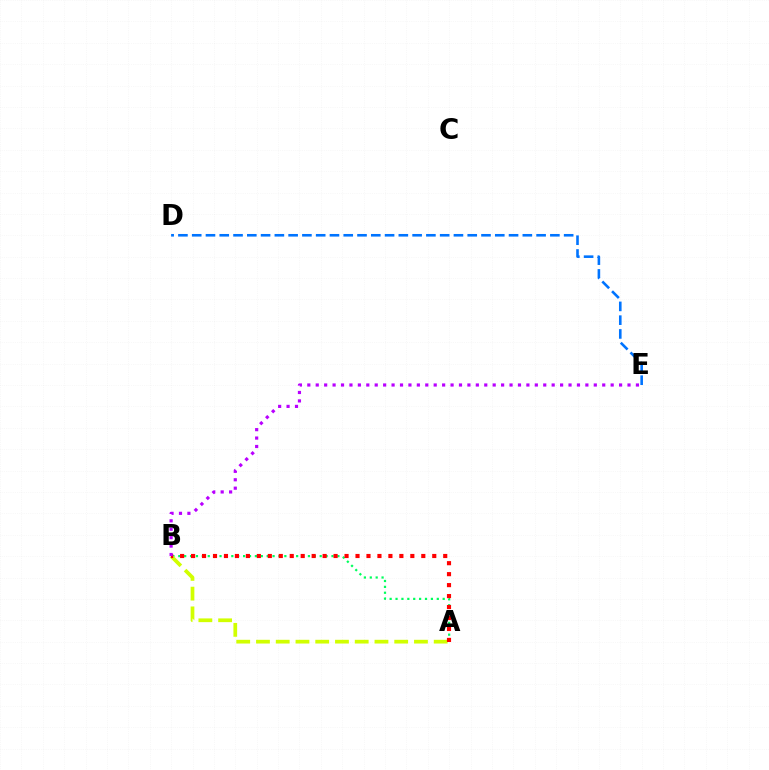{('A', 'B'): [{'color': '#00ff5c', 'line_style': 'dotted', 'thickness': 1.6}, {'color': '#d1ff00', 'line_style': 'dashed', 'thickness': 2.68}, {'color': '#ff0000', 'line_style': 'dotted', 'thickness': 2.98}], ('B', 'E'): [{'color': '#b900ff', 'line_style': 'dotted', 'thickness': 2.29}], ('D', 'E'): [{'color': '#0074ff', 'line_style': 'dashed', 'thickness': 1.87}]}